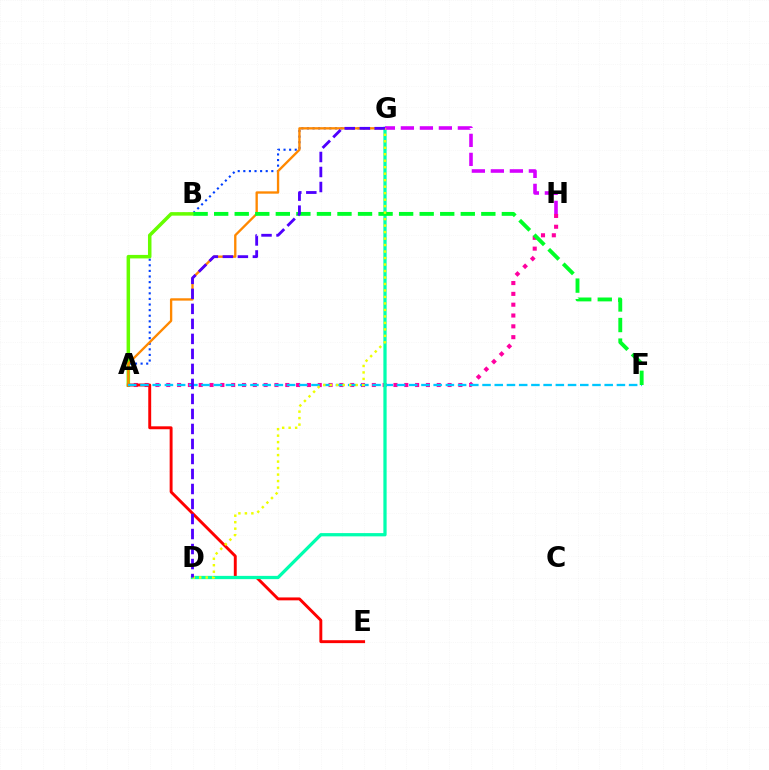{('A', 'G'): [{'color': '#003fff', 'line_style': 'dotted', 'thickness': 1.52}, {'color': '#ff8800', 'line_style': 'solid', 'thickness': 1.68}], ('A', 'B'): [{'color': '#66ff00', 'line_style': 'solid', 'thickness': 2.53}], ('A', 'H'): [{'color': '#ff00a0', 'line_style': 'dotted', 'thickness': 2.94}], ('A', 'E'): [{'color': '#ff0000', 'line_style': 'solid', 'thickness': 2.1}], ('A', 'F'): [{'color': '#00c7ff', 'line_style': 'dashed', 'thickness': 1.66}], ('D', 'G'): [{'color': '#00ffaf', 'line_style': 'solid', 'thickness': 2.35}, {'color': '#eeff00', 'line_style': 'dotted', 'thickness': 1.76}, {'color': '#4f00ff', 'line_style': 'dashed', 'thickness': 2.04}], ('B', 'F'): [{'color': '#00ff27', 'line_style': 'dashed', 'thickness': 2.79}], ('G', 'H'): [{'color': '#d600ff', 'line_style': 'dashed', 'thickness': 2.58}]}